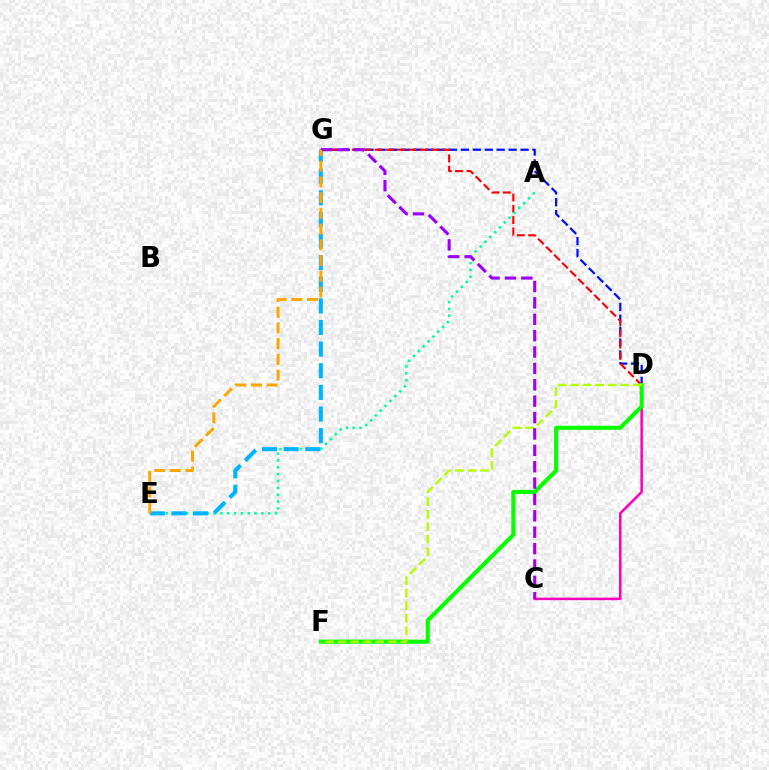{('C', 'D'): [{'color': '#ff00bd', 'line_style': 'solid', 'thickness': 1.82}], ('D', 'G'): [{'color': '#0010ff', 'line_style': 'dashed', 'thickness': 1.62}, {'color': '#ff0000', 'line_style': 'dashed', 'thickness': 1.54}], ('D', 'F'): [{'color': '#08ff00', 'line_style': 'solid', 'thickness': 2.94}, {'color': '#b3ff00', 'line_style': 'dashed', 'thickness': 1.7}], ('A', 'E'): [{'color': '#00ff9d', 'line_style': 'dotted', 'thickness': 1.86}], ('E', 'G'): [{'color': '#00b5ff', 'line_style': 'dashed', 'thickness': 2.94}, {'color': '#ffa500', 'line_style': 'dashed', 'thickness': 2.14}], ('C', 'G'): [{'color': '#9b00ff', 'line_style': 'dashed', 'thickness': 2.23}]}